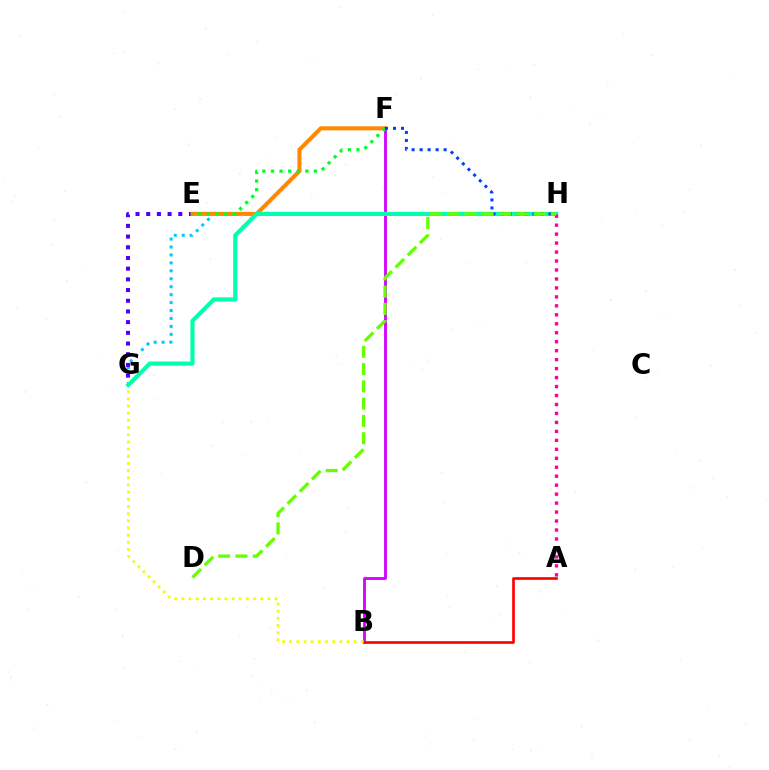{('G', 'H'): [{'color': '#00c7ff', 'line_style': 'dotted', 'thickness': 2.16}, {'color': '#00ffaf', 'line_style': 'solid', 'thickness': 2.99}], ('E', 'G'): [{'color': '#4f00ff', 'line_style': 'dotted', 'thickness': 2.91}], ('E', 'F'): [{'color': '#ff8800', 'line_style': 'solid', 'thickness': 2.92}, {'color': '#00ff27', 'line_style': 'dotted', 'thickness': 2.33}], ('B', 'F'): [{'color': '#d600ff', 'line_style': 'solid', 'thickness': 2.03}], ('A', 'B'): [{'color': '#ff0000', 'line_style': 'solid', 'thickness': 1.92}], ('B', 'G'): [{'color': '#eeff00', 'line_style': 'dotted', 'thickness': 1.95}], ('A', 'H'): [{'color': '#ff00a0', 'line_style': 'dotted', 'thickness': 2.44}], ('F', 'H'): [{'color': '#003fff', 'line_style': 'dotted', 'thickness': 2.17}], ('D', 'H'): [{'color': '#66ff00', 'line_style': 'dashed', 'thickness': 2.35}]}